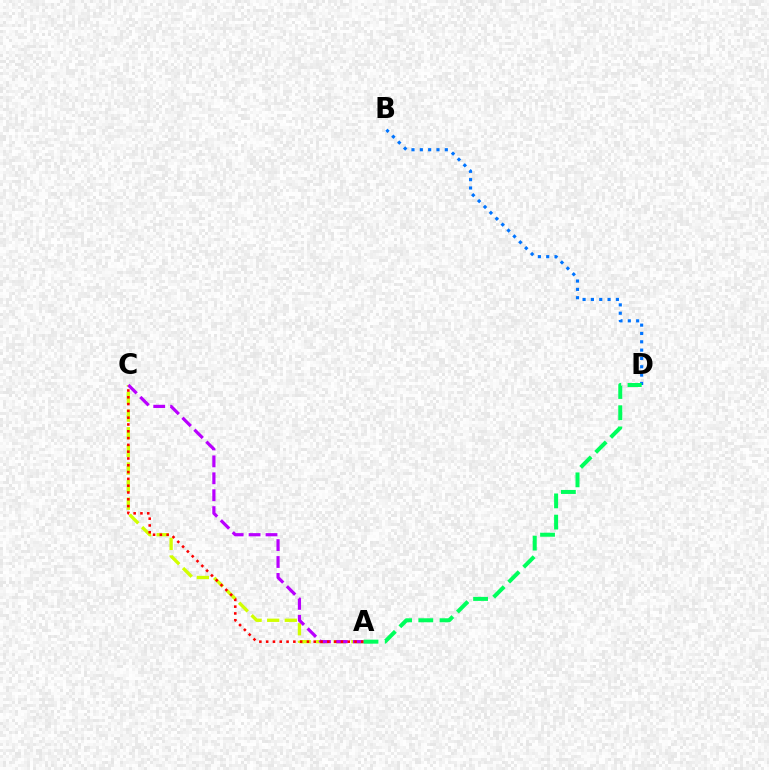{('B', 'D'): [{'color': '#0074ff', 'line_style': 'dotted', 'thickness': 2.26}], ('A', 'C'): [{'color': '#d1ff00', 'line_style': 'dashed', 'thickness': 2.39}, {'color': '#b900ff', 'line_style': 'dashed', 'thickness': 2.3}, {'color': '#ff0000', 'line_style': 'dotted', 'thickness': 1.85}], ('A', 'D'): [{'color': '#00ff5c', 'line_style': 'dashed', 'thickness': 2.88}]}